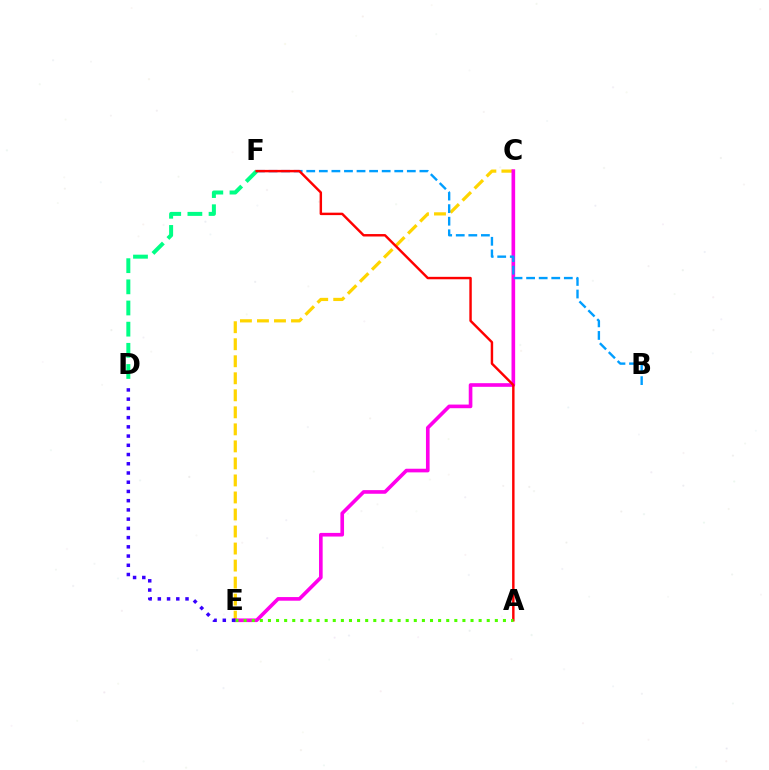{('C', 'E'): [{'color': '#ffd500', 'line_style': 'dashed', 'thickness': 2.31}, {'color': '#ff00ed', 'line_style': 'solid', 'thickness': 2.62}], ('B', 'F'): [{'color': '#009eff', 'line_style': 'dashed', 'thickness': 1.71}], ('D', 'F'): [{'color': '#00ff86', 'line_style': 'dashed', 'thickness': 2.87}], ('A', 'F'): [{'color': '#ff0000', 'line_style': 'solid', 'thickness': 1.75}], ('A', 'E'): [{'color': '#4fff00', 'line_style': 'dotted', 'thickness': 2.2}], ('D', 'E'): [{'color': '#3700ff', 'line_style': 'dotted', 'thickness': 2.51}]}